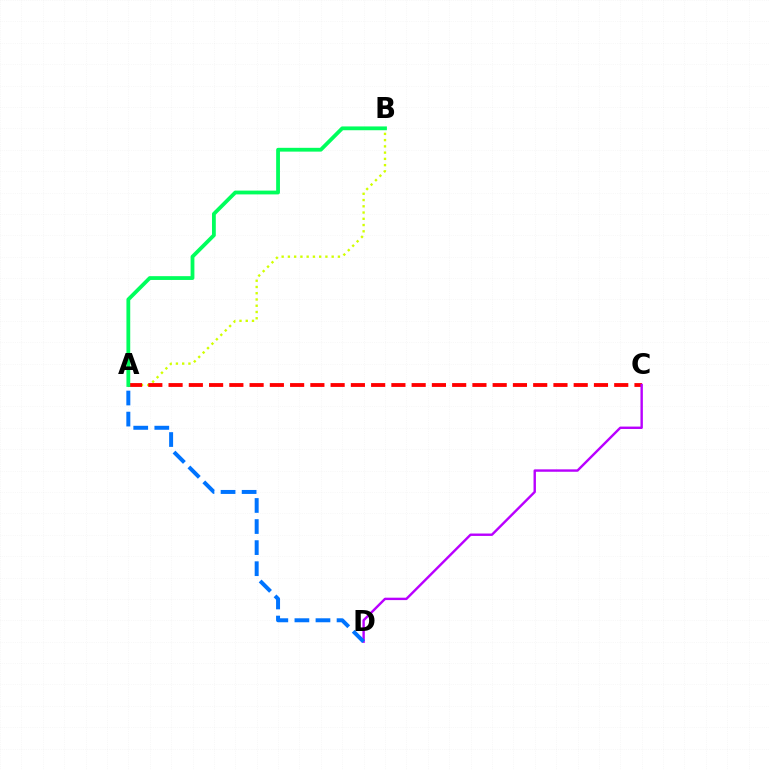{('A', 'B'): [{'color': '#d1ff00', 'line_style': 'dotted', 'thickness': 1.7}, {'color': '#00ff5c', 'line_style': 'solid', 'thickness': 2.73}], ('A', 'C'): [{'color': '#ff0000', 'line_style': 'dashed', 'thickness': 2.75}], ('C', 'D'): [{'color': '#b900ff', 'line_style': 'solid', 'thickness': 1.73}], ('A', 'D'): [{'color': '#0074ff', 'line_style': 'dashed', 'thickness': 2.86}]}